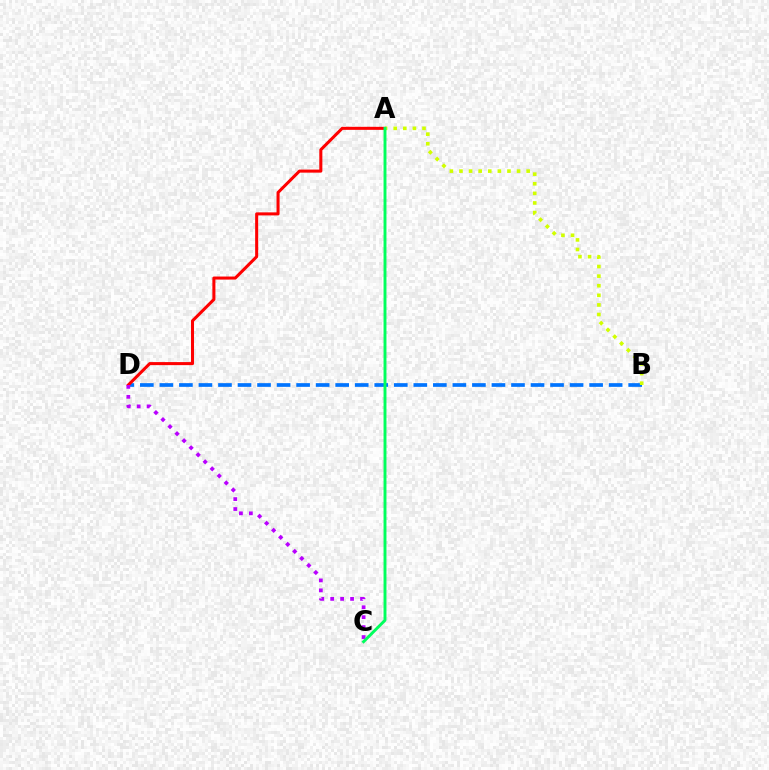{('B', 'D'): [{'color': '#0074ff', 'line_style': 'dashed', 'thickness': 2.65}], ('A', 'D'): [{'color': '#ff0000', 'line_style': 'solid', 'thickness': 2.19}], ('C', 'D'): [{'color': '#b900ff', 'line_style': 'dotted', 'thickness': 2.7}], ('A', 'B'): [{'color': '#d1ff00', 'line_style': 'dotted', 'thickness': 2.61}], ('A', 'C'): [{'color': '#00ff5c', 'line_style': 'solid', 'thickness': 2.1}]}